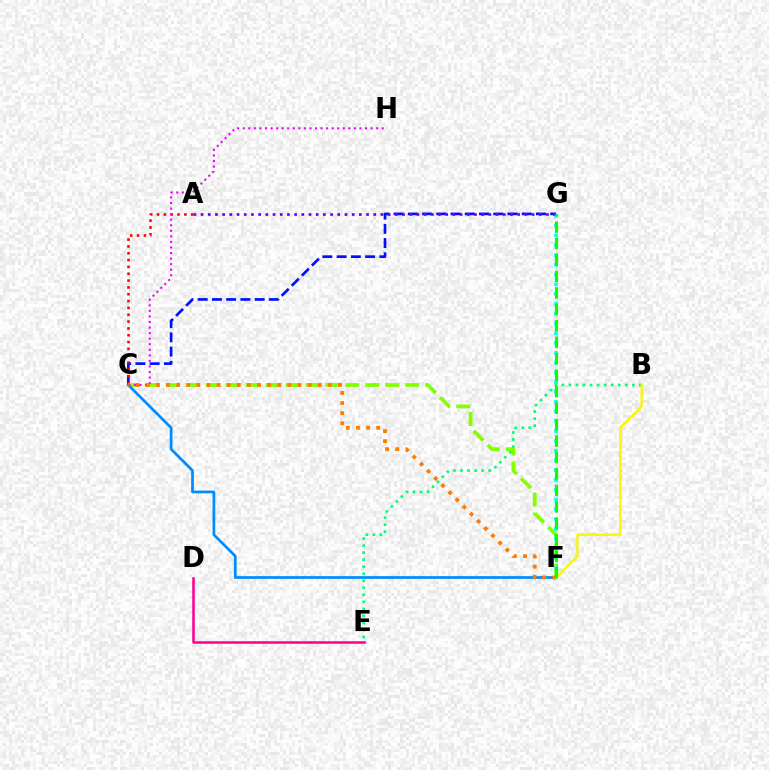{('C', 'G'): [{'color': '#0010ff', 'line_style': 'dashed', 'thickness': 1.93}], ('A', 'C'): [{'color': '#ff0000', 'line_style': 'dotted', 'thickness': 1.86}], ('C', 'F'): [{'color': '#84ff00', 'line_style': 'dashed', 'thickness': 2.71}, {'color': '#008cff', 'line_style': 'solid', 'thickness': 1.96}, {'color': '#ff7c00', 'line_style': 'dotted', 'thickness': 2.75}], ('B', 'E'): [{'color': '#00ff74', 'line_style': 'dotted', 'thickness': 1.91}], ('C', 'H'): [{'color': '#ee00ff', 'line_style': 'dotted', 'thickness': 1.51}], ('F', 'G'): [{'color': '#00fff6', 'line_style': 'dotted', 'thickness': 2.66}, {'color': '#08ff00', 'line_style': 'dashed', 'thickness': 2.24}], ('B', 'F'): [{'color': '#fcf500', 'line_style': 'solid', 'thickness': 1.65}], ('A', 'G'): [{'color': '#7200ff', 'line_style': 'dotted', 'thickness': 1.95}], ('D', 'E'): [{'color': '#ff0094', 'line_style': 'solid', 'thickness': 1.83}]}